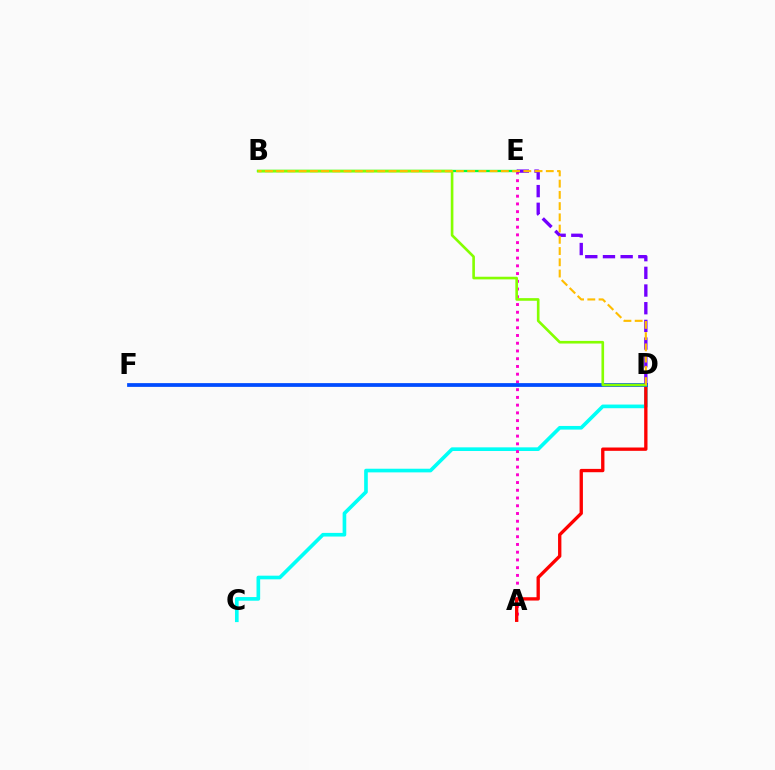{('C', 'D'): [{'color': '#00fff6', 'line_style': 'solid', 'thickness': 2.63}], ('A', 'E'): [{'color': '#ff00cf', 'line_style': 'dotted', 'thickness': 2.1}], ('B', 'E'): [{'color': '#00ff39', 'line_style': 'solid', 'thickness': 1.68}], ('A', 'D'): [{'color': '#ff0000', 'line_style': 'solid', 'thickness': 2.4}], ('D', 'E'): [{'color': '#7200ff', 'line_style': 'dashed', 'thickness': 2.4}], ('D', 'F'): [{'color': '#004bff', 'line_style': 'solid', 'thickness': 2.7}], ('B', 'D'): [{'color': '#84ff00', 'line_style': 'solid', 'thickness': 1.9}, {'color': '#ffbd00', 'line_style': 'dashed', 'thickness': 1.53}]}